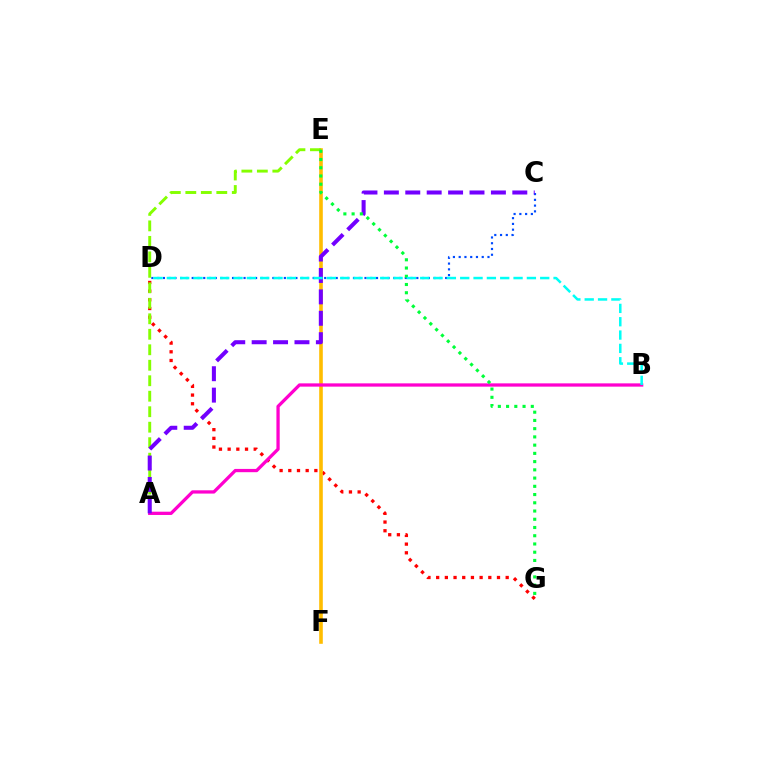{('D', 'G'): [{'color': '#ff0000', 'line_style': 'dotted', 'thickness': 2.36}], ('E', 'F'): [{'color': '#ffbd00', 'line_style': 'solid', 'thickness': 2.6}], ('A', 'B'): [{'color': '#ff00cf', 'line_style': 'solid', 'thickness': 2.36}], ('A', 'E'): [{'color': '#84ff00', 'line_style': 'dashed', 'thickness': 2.1}], ('C', 'D'): [{'color': '#004bff', 'line_style': 'dotted', 'thickness': 1.56}], ('A', 'C'): [{'color': '#7200ff', 'line_style': 'dashed', 'thickness': 2.91}], ('E', 'G'): [{'color': '#00ff39', 'line_style': 'dotted', 'thickness': 2.24}], ('B', 'D'): [{'color': '#00fff6', 'line_style': 'dashed', 'thickness': 1.81}]}